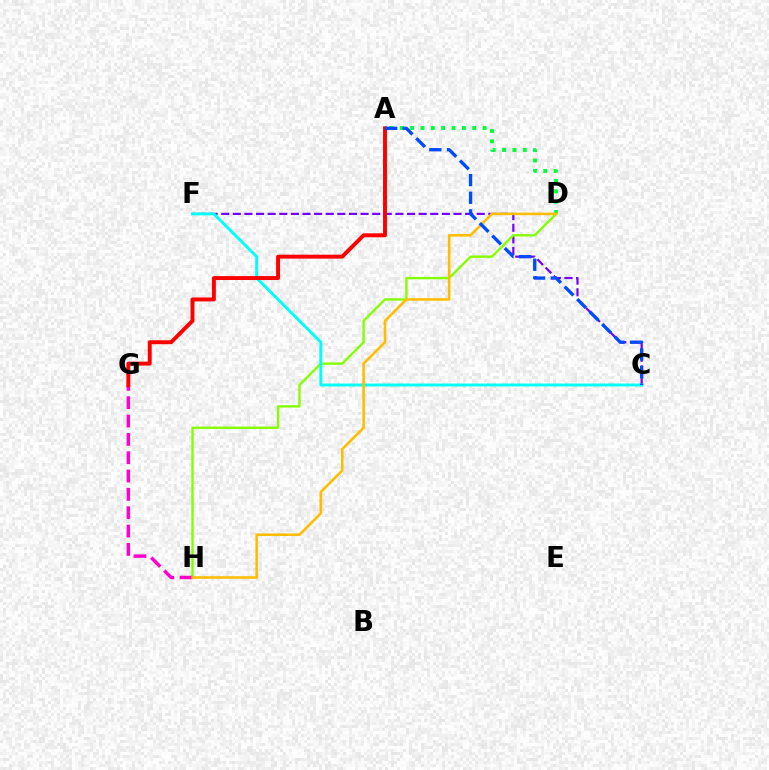{('A', 'D'): [{'color': '#00ff39', 'line_style': 'dotted', 'thickness': 2.82}], ('C', 'F'): [{'color': '#7200ff', 'line_style': 'dashed', 'thickness': 1.58}, {'color': '#00fff6', 'line_style': 'solid', 'thickness': 2.1}], ('D', 'H'): [{'color': '#84ff00', 'line_style': 'solid', 'thickness': 1.7}, {'color': '#ffbd00', 'line_style': 'solid', 'thickness': 1.85}], ('G', 'H'): [{'color': '#ff00cf', 'line_style': 'dashed', 'thickness': 2.49}], ('A', 'G'): [{'color': '#ff0000', 'line_style': 'solid', 'thickness': 2.82}], ('A', 'C'): [{'color': '#004bff', 'line_style': 'dashed', 'thickness': 2.4}]}